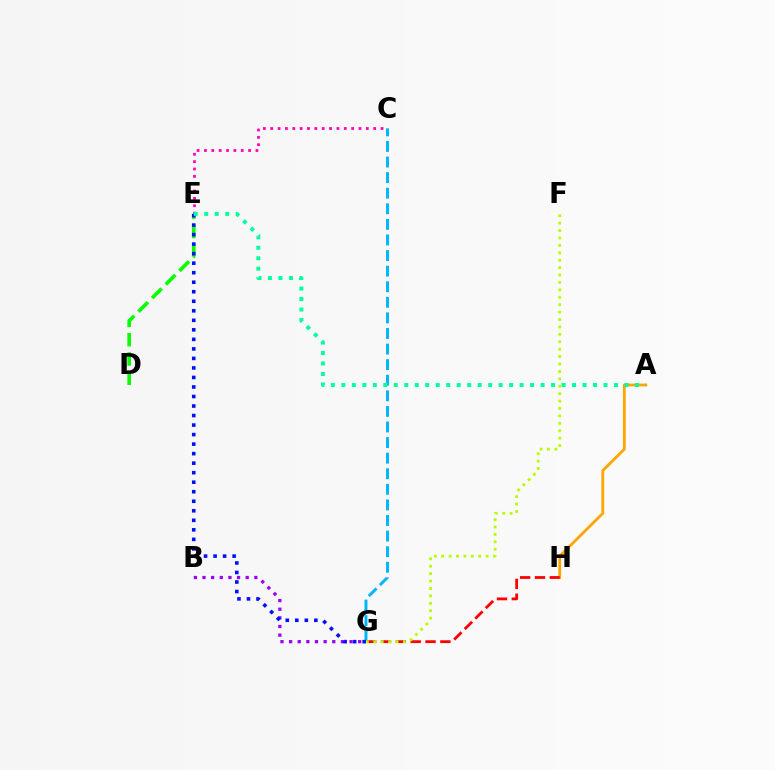{('C', 'E'): [{'color': '#ff00bd', 'line_style': 'dotted', 'thickness': 2.0}], ('A', 'H'): [{'color': '#ffa500', 'line_style': 'solid', 'thickness': 2.02}], ('B', 'G'): [{'color': '#9b00ff', 'line_style': 'dotted', 'thickness': 2.35}], ('C', 'G'): [{'color': '#00b5ff', 'line_style': 'dashed', 'thickness': 2.12}], ('D', 'E'): [{'color': '#08ff00', 'line_style': 'dashed', 'thickness': 2.62}], ('G', 'H'): [{'color': '#ff0000', 'line_style': 'dashed', 'thickness': 2.02}], ('E', 'G'): [{'color': '#0010ff', 'line_style': 'dotted', 'thickness': 2.59}], ('F', 'G'): [{'color': '#b3ff00', 'line_style': 'dotted', 'thickness': 2.01}], ('A', 'E'): [{'color': '#00ff9d', 'line_style': 'dotted', 'thickness': 2.85}]}